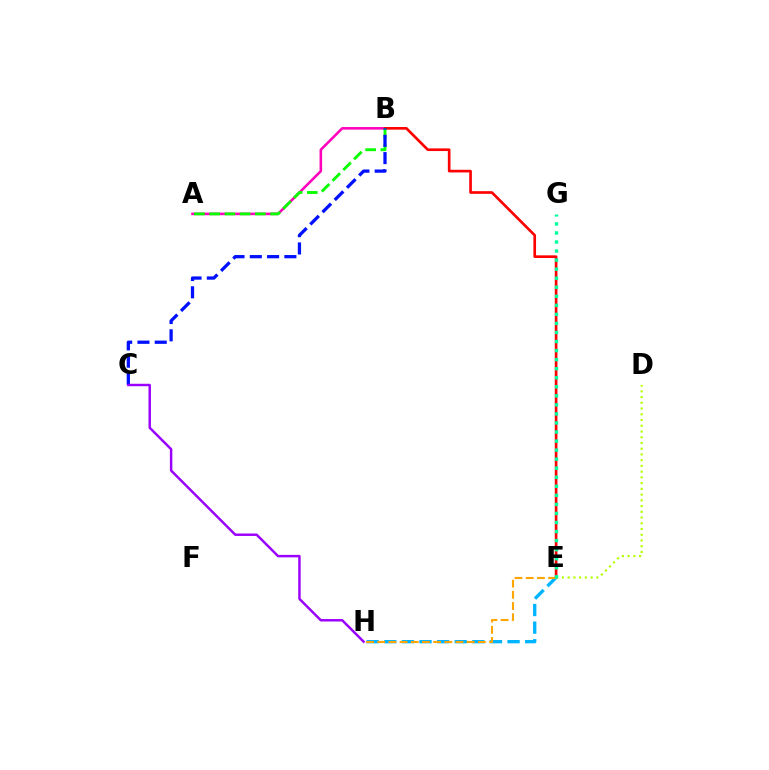{('A', 'B'): [{'color': '#ff00bd', 'line_style': 'solid', 'thickness': 1.85}, {'color': '#08ff00', 'line_style': 'dashed', 'thickness': 2.07}], ('B', 'E'): [{'color': '#ff0000', 'line_style': 'solid', 'thickness': 1.91}], ('E', 'H'): [{'color': '#00b5ff', 'line_style': 'dashed', 'thickness': 2.39}, {'color': '#ffa500', 'line_style': 'dashed', 'thickness': 1.52}], ('B', 'C'): [{'color': '#0010ff', 'line_style': 'dashed', 'thickness': 2.35}], ('D', 'E'): [{'color': '#b3ff00', 'line_style': 'dotted', 'thickness': 1.56}], ('C', 'H'): [{'color': '#9b00ff', 'line_style': 'solid', 'thickness': 1.77}], ('E', 'G'): [{'color': '#00ff9d', 'line_style': 'dotted', 'thickness': 2.46}]}